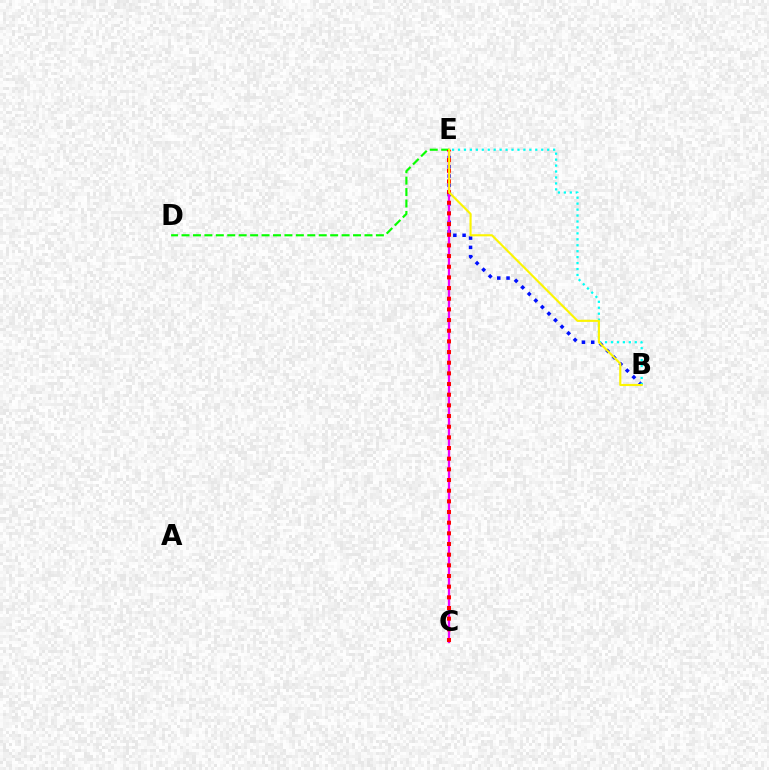{('B', 'E'): [{'color': '#0010ff', 'line_style': 'dotted', 'thickness': 2.52}, {'color': '#00fff6', 'line_style': 'dotted', 'thickness': 1.62}, {'color': '#fcf500', 'line_style': 'solid', 'thickness': 1.53}], ('C', 'E'): [{'color': '#ee00ff', 'line_style': 'solid', 'thickness': 1.66}, {'color': '#ff0000', 'line_style': 'dotted', 'thickness': 2.9}], ('D', 'E'): [{'color': '#08ff00', 'line_style': 'dashed', 'thickness': 1.55}]}